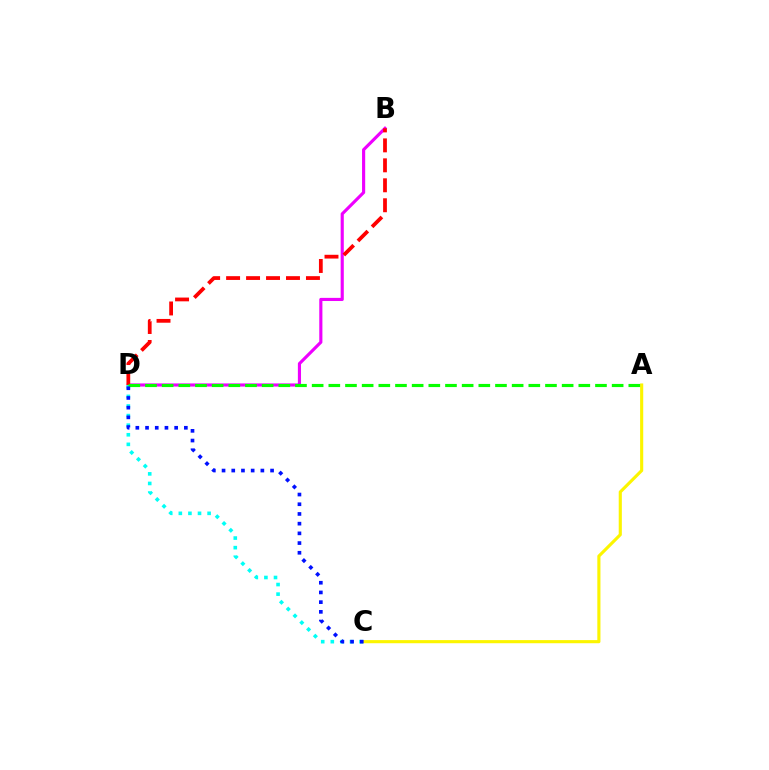{('B', 'D'): [{'color': '#ee00ff', 'line_style': 'solid', 'thickness': 2.26}, {'color': '#ff0000', 'line_style': 'dashed', 'thickness': 2.71}], ('A', 'C'): [{'color': '#fcf500', 'line_style': 'solid', 'thickness': 2.25}], ('C', 'D'): [{'color': '#00fff6', 'line_style': 'dotted', 'thickness': 2.61}, {'color': '#0010ff', 'line_style': 'dotted', 'thickness': 2.64}], ('A', 'D'): [{'color': '#08ff00', 'line_style': 'dashed', 'thickness': 2.26}]}